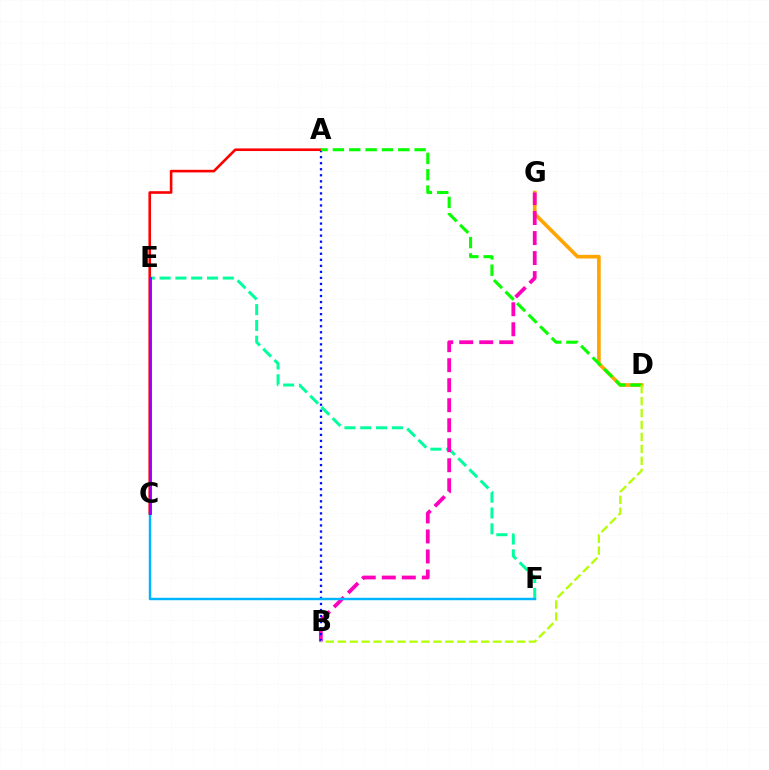{('E', 'F'): [{'color': '#00ff9d', 'line_style': 'dashed', 'thickness': 2.15}], ('D', 'G'): [{'color': '#ffa500', 'line_style': 'solid', 'thickness': 2.63}], ('B', 'G'): [{'color': '#ff00bd', 'line_style': 'dashed', 'thickness': 2.72}], ('A', 'B'): [{'color': '#0010ff', 'line_style': 'dotted', 'thickness': 1.64}], ('A', 'C'): [{'color': '#ff0000', 'line_style': 'solid', 'thickness': 1.88}], ('C', 'F'): [{'color': '#00b5ff', 'line_style': 'solid', 'thickness': 1.75}], ('A', 'D'): [{'color': '#08ff00', 'line_style': 'dashed', 'thickness': 2.22}], ('C', 'E'): [{'color': '#9b00ff', 'line_style': 'solid', 'thickness': 2.1}], ('B', 'D'): [{'color': '#b3ff00', 'line_style': 'dashed', 'thickness': 1.62}]}